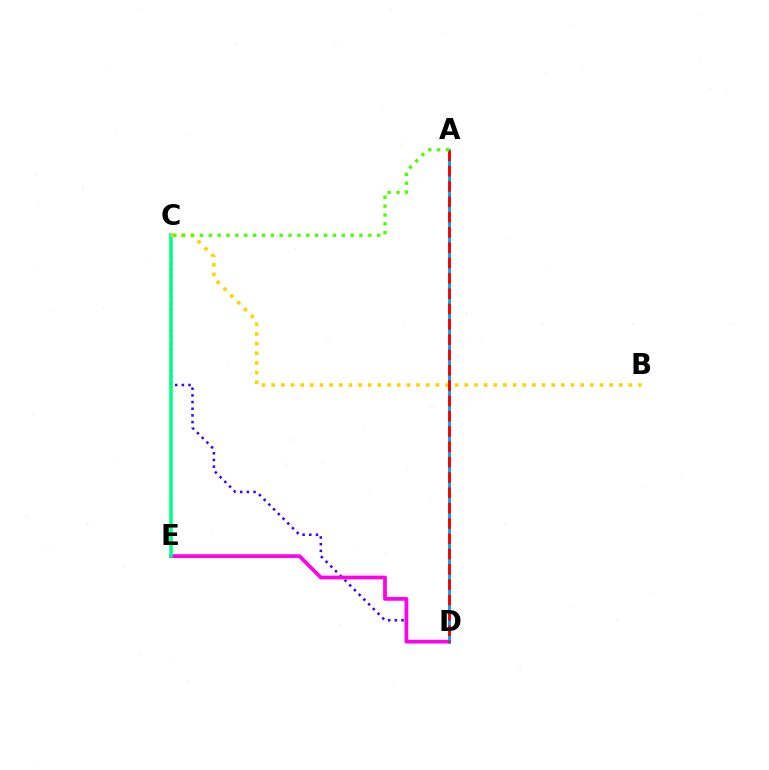{('C', 'D'): [{'color': '#3700ff', 'line_style': 'dotted', 'thickness': 1.81}], ('D', 'E'): [{'color': '#ff00ed', 'line_style': 'solid', 'thickness': 2.68}], ('C', 'E'): [{'color': '#00ff86', 'line_style': 'solid', 'thickness': 2.58}], ('B', 'C'): [{'color': '#ffd500', 'line_style': 'dotted', 'thickness': 2.62}], ('A', 'D'): [{'color': '#009eff', 'line_style': 'solid', 'thickness': 2.04}, {'color': '#ff0000', 'line_style': 'dashed', 'thickness': 2.08}], ('A', 'C'): [{'color': '#4fff00', 'line_style': 'dotted', 'thickness': 2.41}]}